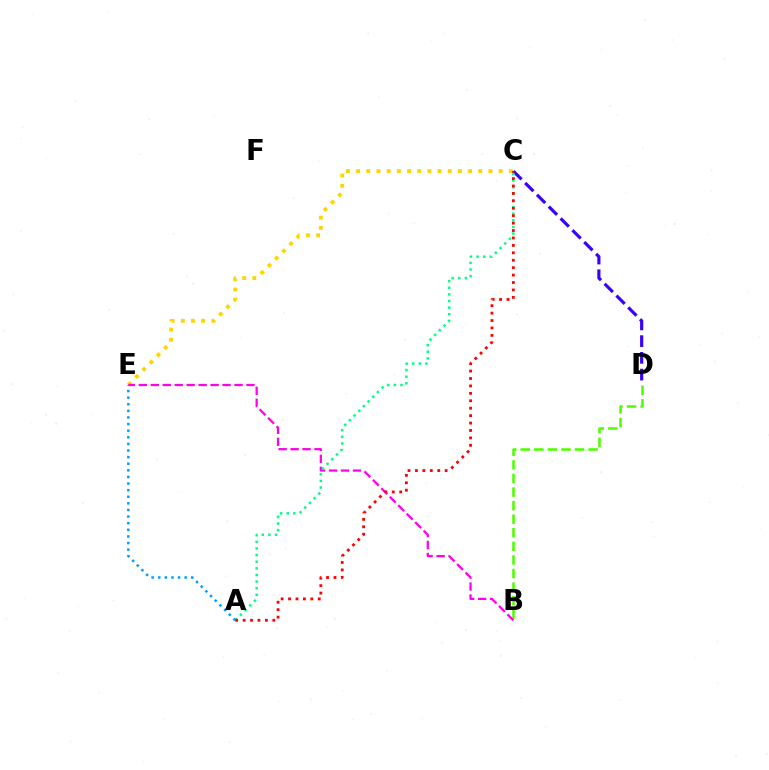{('B', 'D'): [{'color': '#4fff00', 'line_style': 'dashed', 'thickness': 1.84}], ('C', 'E'): [{'color': '#ffd500', 'line_style': 'dotted', 'thickness': 2.77}], ('C', 'D'): [{'color': '#3700ff', 'line_style': 'dashed', 'thickness': 2.27}], ('A', 'E'): [{'color': '#009eff', 'line_style': 'dotted', 'thickness': 1.8}], ('B', 'E'): [{'color': '#ff00ed', 'line_style': 'dashed', 'thickness': 1.63}], ('A', 'C'): [{'color': '#00ff86', 'line_style': 'dotted', 'thickness': 1.8}, {'color': '#ff0000', 'line_style': 'dotted', 'thickness': 2.02}]}